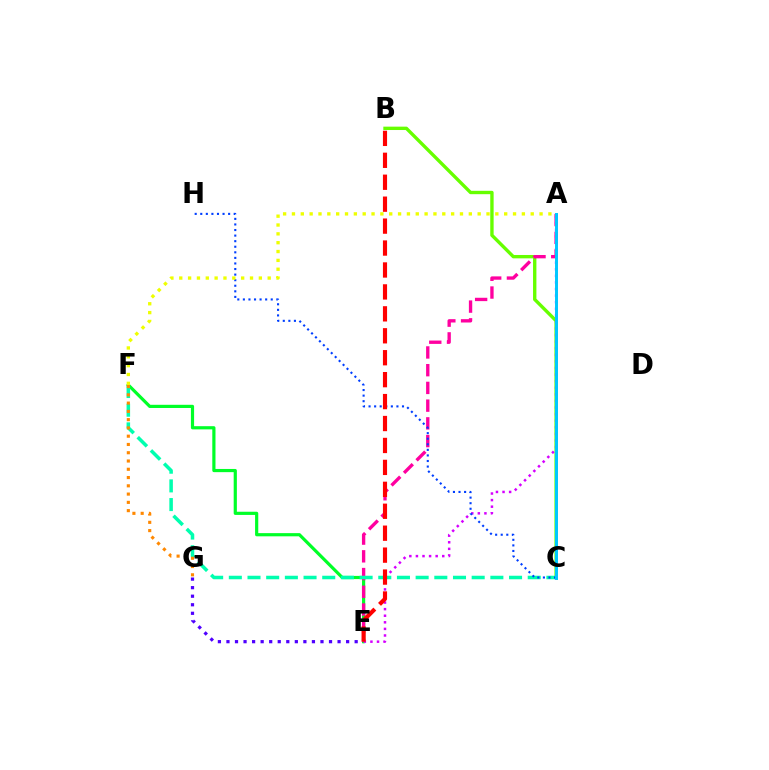{('E', 'G'): [{'color': '#4f00ff', 'line_style': 'dotted', 'thickness': 2.32}], ('E', 'F'): [{'color': '#00ff27', 'line_style': 'solid', 'thickness': 2.29}], ('B', 'C'): [{'color': '#66ff00', 'line_style': 'solid', 'thickness': 2.43}], ('A', 'E'): [{'color': '#d600ff', 'line_style': 'dotted', 'thickness': 1.79}, {'color': '#ff00a0', 'line_style': 'dashed', 'thickness': 2.41}], ('C', 'F'): [{'color': '#00ffaf', 'line_style': 'dashed', 'thickness': 2.54}], ('F', 'G'): [{'color': '#ff8800', 'line_style': 'dotted', 'thickness': 2.25}], ('C', 'H'): [{'color': '#003fff', 'line_style': 'dotted', 'thickness': 1.51}], ('B', 'E'): [{'color': '#ff0000', 'line_style': 'dashed', 'thickness': 2.98}], ('A', 'F'): [{'color': '#eeff00', 'line_style': 'dotted', 'thickness': 2.4}], ('A', 'C'): [{'color': '#00c7ff', 'line_style': 'solid', 'thickness': 2.13}]}